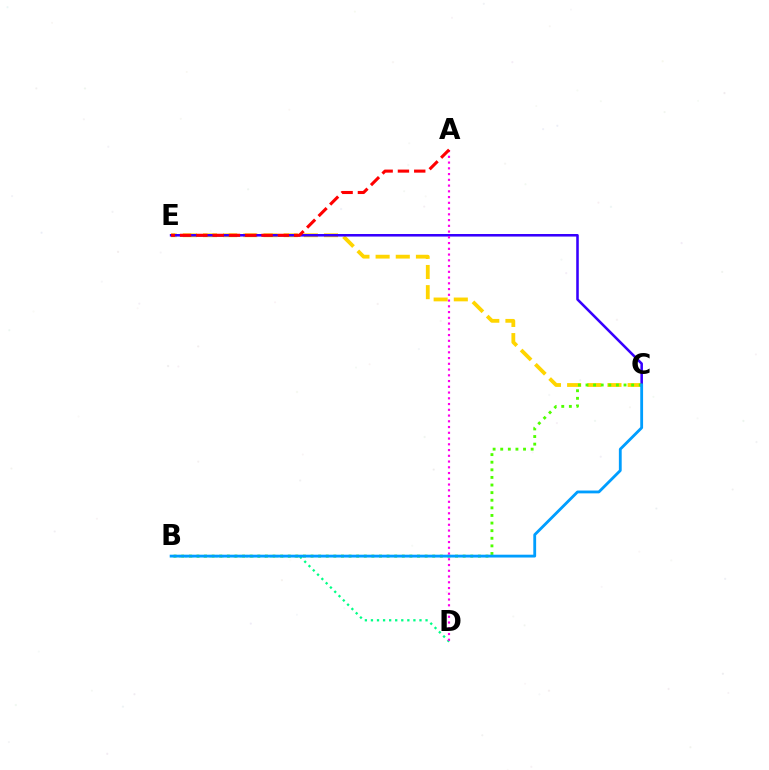{('C', 'E'): [{'color': '#ffd500', 'line_style': 'dashed', 'thickness': 2.74}, {'color': '#3700ff', 'line_style': 'solid', 'thickness': 1.84}], ('B', 'D'): [{'color': '#00ff86', 'line_style': 'dotted', 'thickness': 1.65}], ('B', 'C'): [{'color': '#4fff00', 'line_style': 'dotted', 'thickness': 2.07}, {'color': '#009eff', 'line_style': 'solid', 'thickness': 2.03}], ('A', 'D'): [{'color': '#ff00ed', 'line_style': 'dotted', 'thickness': 1.56}], ('A', 'E'): [{'color': '#ff0000', 'line_style': 'dashed', 'thickness': 2.21}]}